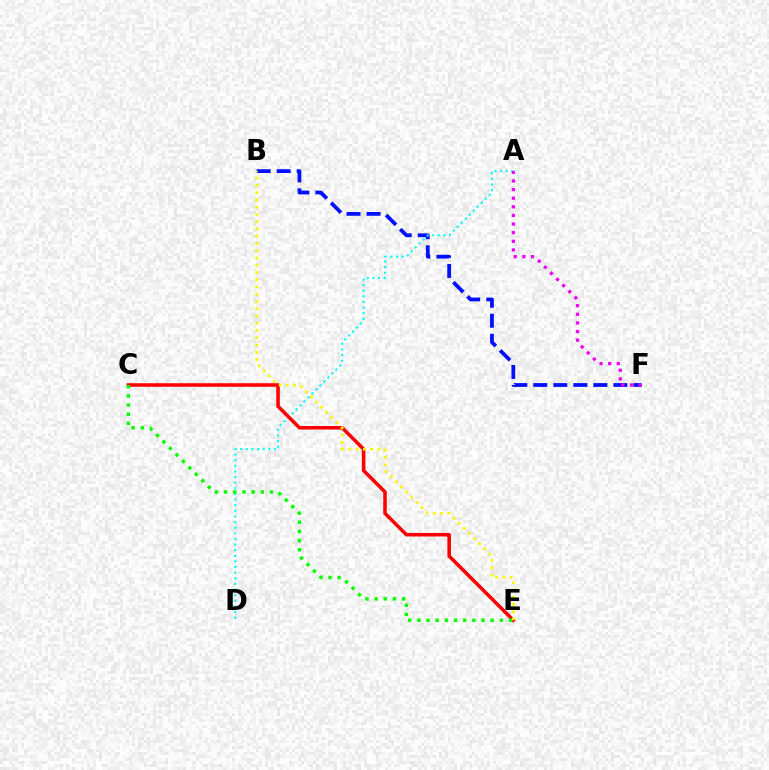{('B', 'F'): [{'color': '#0010ff', 'line_style': 'dashed', 'thickness': 2.72}], ('A', 'D'): [{'color': '#00fff6', 'line_style': 'dotted', 'thickness': 1.53}], ('A', 'F'): [{'color': '#ee00ff', 'line_style': 'dotted', 'thickness': 2.34}], ('C', 'E'): [{'color': '#ff0000', 'line_style': 'solid', 'thickness': 2.55}, {'color': '#08ff00', 'line_style': 'dotted', 'thickness': 2.49}], ('B', 'E'): [{'color': '#fcf500', 'line_style': 'dotted', 'thickness': 1.97}]}